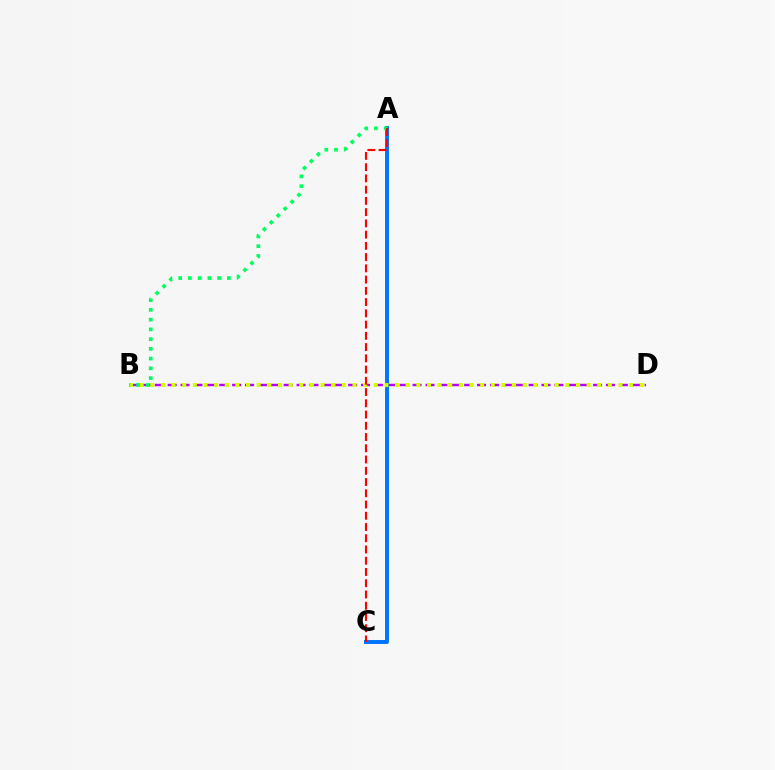{('B', 'D'): [{'color': '#b900ff', 'line_style': 'dashed', 'thickness': 1.75}, {'color': '#d1ff00', 'line_style': 'dotted', 'thickness': 2.89}], ('A', 'C'): [{'color': '#0074ff', 'line_style': 'solid', 'thickness': 2.83}, {'color': '#ff0000', 'line_style': 'dashed', 'thickness': 1.53}], ('A', 'B'): [{'color': '#00ff5c', 'line_style': 'dotted', 'thickness': 2.65}]}